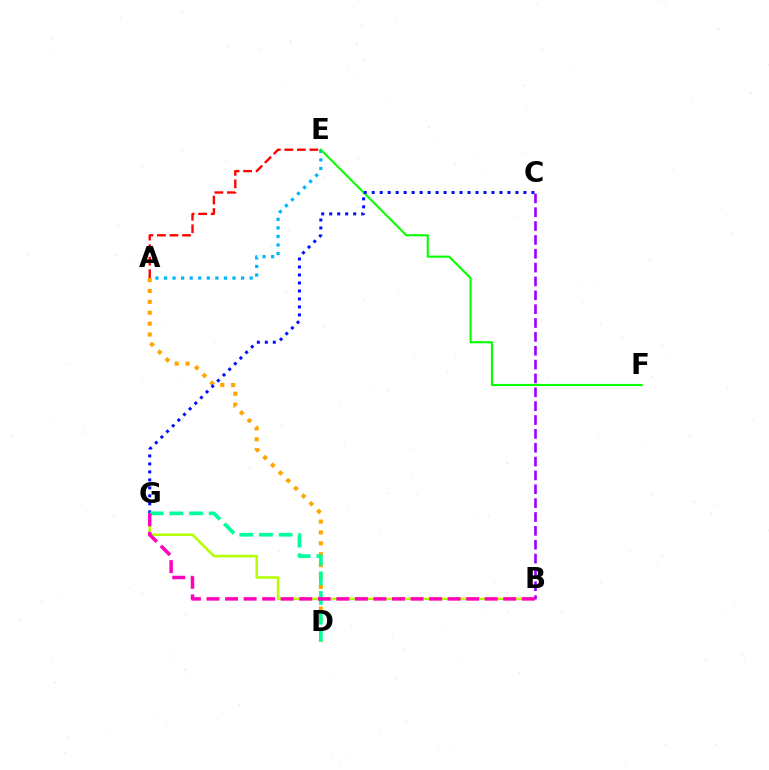{('B', 'G'): [{'color': '#b3ff00', 'line_style': 'solid', 'thickness': 1.83}, {'color': '#ff00bd', 'line_style': 'dashed', 'thickness': 2.52}], ('A', 'E'): [{'color': '#00b5ff', 'line_style': 'dotted', 'thickness': 2.33}, {'color': '#ff0000', 'line_style': 'dashed', 'thickness': 1.7}], ('B', 'C'): [{'color': '#9b00ff', 'line_style': 'dashed', 'thickness': 1.88}], ('A', 'D'): [{'color': '#ffa500', 'line_style': 'dotted', 'thickness': 2.96}], ('E', 'F'): [{'color': '#08ff00', 'line_style': 'solid', 'thickness': 1.54}], ('C', 'G'): [{'color': '#0010ff', 'line_style': 'dotted', 'thickness': 2.17}], ('D', 'G'): [{'color': '#00ff9d', 'line_style': 'dashed', 'thickness': 2.68}]}